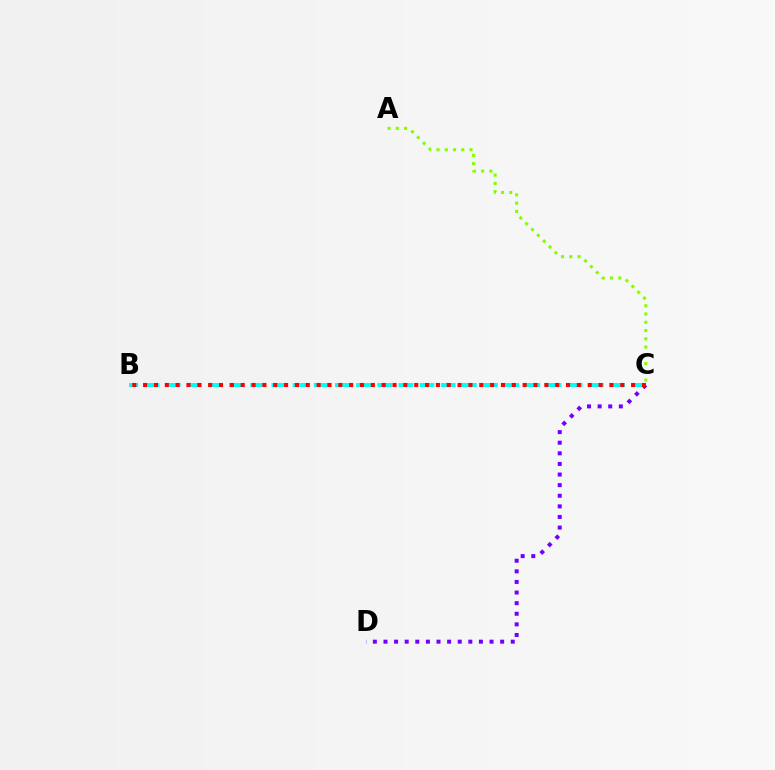{('C', 'D'): [{'color': '#7200ff', 'line_style': 'dotted', 'thickness': 2.88}], ('B', 'C'): [{'color': '#00fff6', 'line_style': 'dashed', 'thickness': 2.87}, {'color': '#ff0000', 'line_style': 'dotted', 'thickness': 2.95}], ('A', 'C'): [{'color': '#84ff00', 'line_style': 'dotted', 'thickness': 2.24}]}